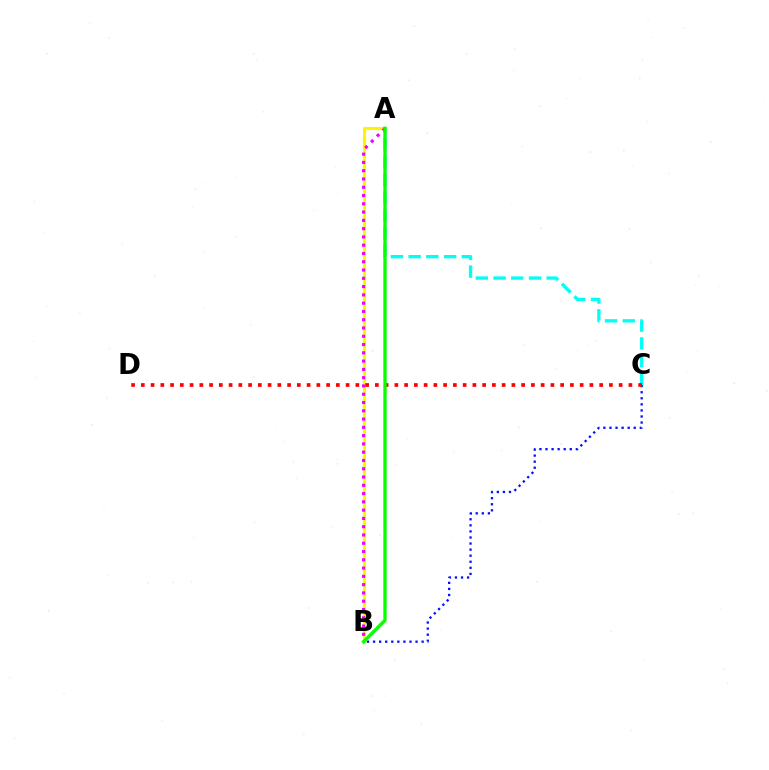{('B', 'C'): [{'color': '#0010ff', 'line_style': 'dotted', 'thickness': 1.65}], ('A', 'C'): [{'color': '#00fff6', 'line_style': 'dashed', 'thickness': 2.41}], ('A', 'B'): [{'color': '#fcf500', 'line_style': 'solid', 'thickness': 2.27}, {'color': '#ee00ff', 'line_style': 'dotted', 'thickness': 2.25}, {'color': '#08ff00', 'line_style': 'solid', 'thickness': 2.4}], ('C', 'D'): [{'color': '#ff0000', 'line_style': 'dotted', 'thickness': 2.65}]}